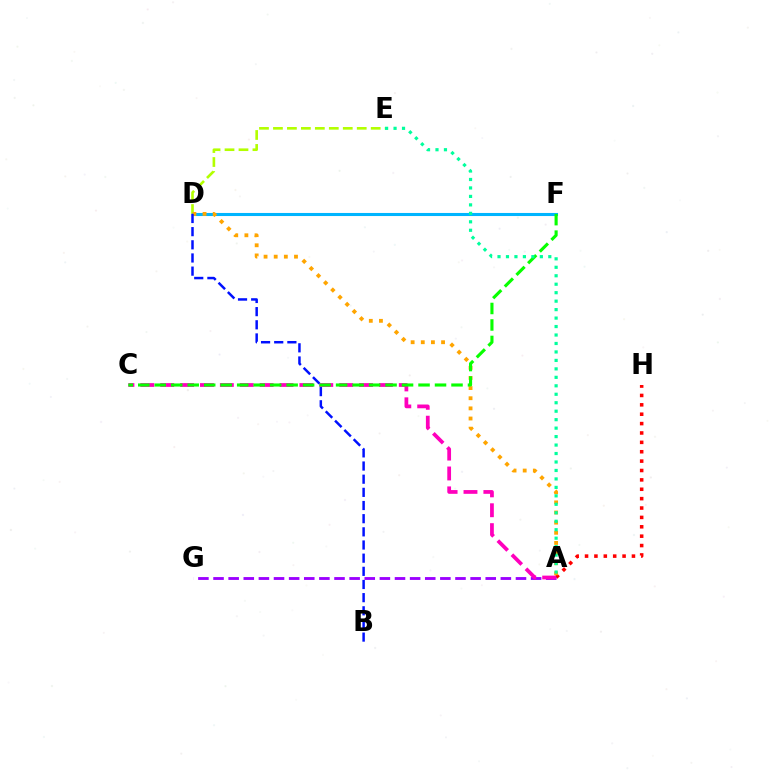{('A', 'H'): [{'color': '#ff0000', 'line_style': 'dotted', 'thickness': 2.55}], ('D', 'E'): [{'color': '#b3ff00', 'line_style': 'dashed', 'thickness': 1.9}], ('A', 'G'): [{'color': '#9b00ff', 'line_style': 'dashed', 'thickness': 2.05}], ('D', 'F'): [{'color': '#00b5ff', 'line_style': 'solid', 'thickness': 2.22}], ('A', 'C'): [{'color': '#ff00bd', 'line_style': 'dashed', 'thickness': 2.7}], ('A', 'D'): [{'color': '#ffa500', 'line_style': 'dotted', 'thickness': 2.75}], ('C', 'F'): [{'color': '#08ff00', 'line_style': 'dashed', 'thickness': 2.24}], ('A', 'E'): [{'color': '#00ff9d', 'line_style': 'dotted', 'thickness': 2.3}], ('B', 'D'): [{'color': '#0010ff', 'line_style': 'dashed', 'thickness': 1.79}]}